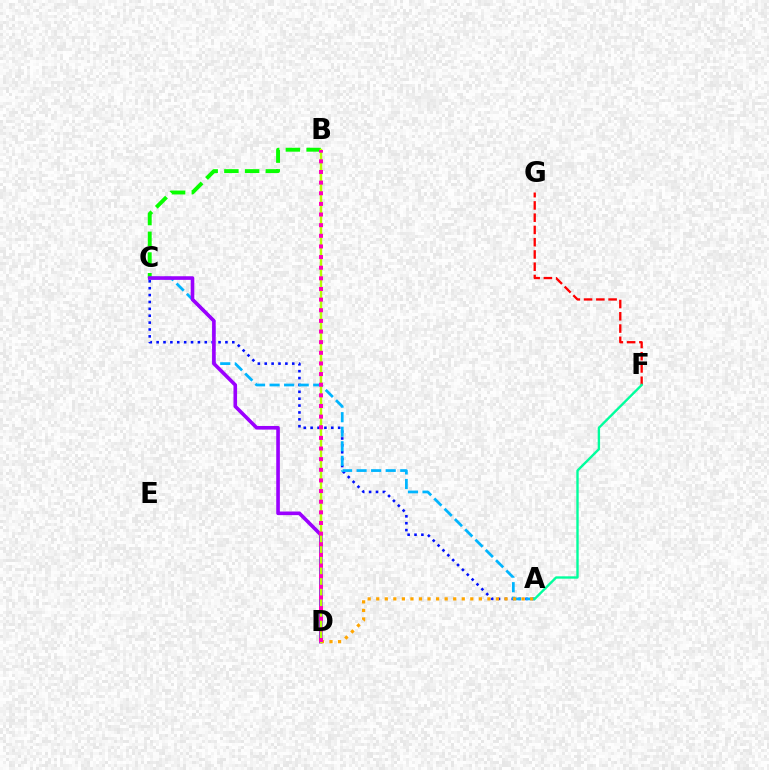{('B', 'C'): [{'color': '#08ff00', 'line_style': 'dashed', 'thickness': 2.81}], ('A', 'C'): [{'color': '#0010ff', 'line_style': 'dotted', 'thickness': 1.87}, {'color': '#00b5ff', 'line_style': 'dashed', 'thickness': 1.98}], ('C', 'D'): [{'color': '#9b00ff', 'line_style': 'solid', 'thickness': 2.6}], ('A', 'D'): [{'color': '#ffa500', 'line_style': 'dotted', 'thickness': 2.32}], ('B', 'D'): [{'color': '#b3ff00', 'line_style': 'solid', 'thickness': 1.77}, {'color': '#ff00bd', 'line_style': 'dotted', 'thickness': 2.89}], ('F', 'G'): [{'color': '#ff0000', 'line_style': 'dashed', 'thickness': 1.67}], ('A', 'F'): [{'color': '#00ff9d', 'line_style': 'solid', 'thickness': 1.7}]}